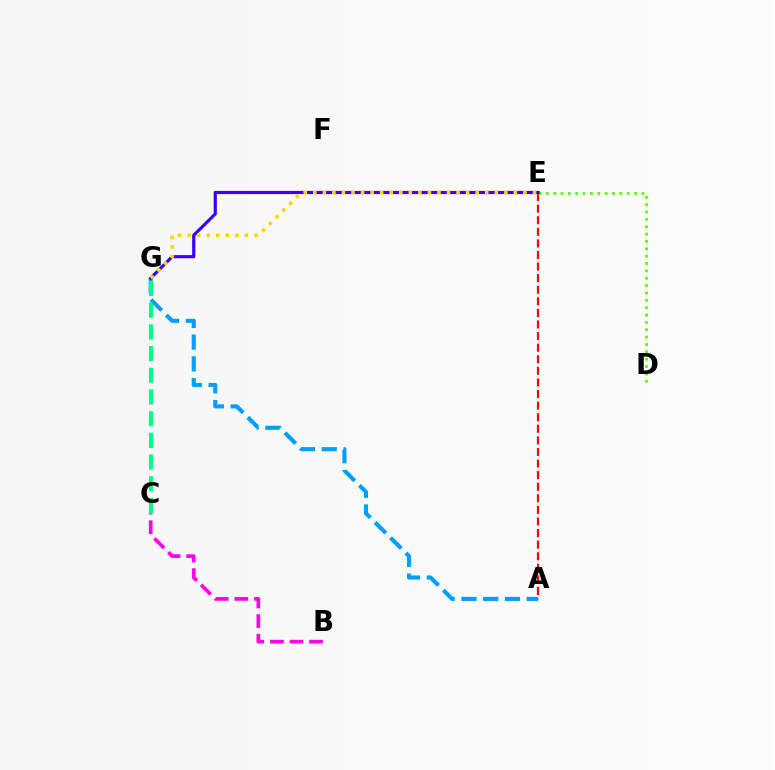{('A', 'E'): [{'color': '#ff0000', 'line_style': 'dashed', 'thickness': 1.57}], ('A', 'G'): [{'color': '#009eff', 'line_style': 'dashed', 'thickness': 2.95}], ('D', 'E'): [{'color': '#4fff00', 'line_style': 'dotted', 'thickness': 2.0}], ('B', 'C'): [{'color': '#ff00ed', 'line_style': 'dashed', 'thickness': 2.66}], ('E', 'G'): [{'color': '#3700ff', 'line_style': 'solid', 'thickness': 2.28}, {'color': '#ffd500', 'line_style': 'dotted', 'thickness': 2.6}], ('C', 'G'): [{'color': '#00ff86', 'line_style': 'dashed', 'thickness': 2.95}]}